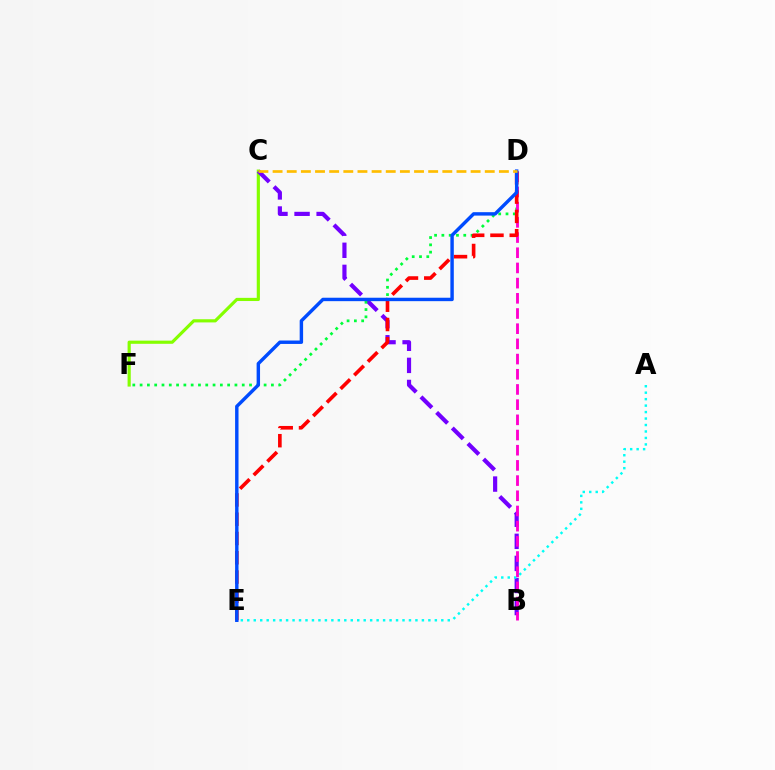{('C', 'F'): [{'color': '#84ff00', 'line_style': 'solid', 'thickness': 2.28}], ('B', 'C'): [{'color': '#7200ff', 'line_style': 'dashed', 'thickness': 3.0}], ('A', 'E'): [{'color': '#00fff6', 'line_style': 'dotted', 'thickness': 1.76}], ('D', 'F'): [{'color': '#00ff39', 'line_style': 'dotted', 'thickness': 1.98}], ('B', 'D'): [{'color': '#ff00cf', 'line_style': 'dashed', 'thickness': 2.06}], ('D', 'E'): [{'color': '#ff0000', 'line_style': 'dashed', 'thickness': 2.62}, {'color': '#004bff', 'line_style': 'solid', 'thickness': 2.46}], ('C', 'D'): [{'color': '#ffbd00', 'line_style': 'dashed', 'thickness': 1.92}]}